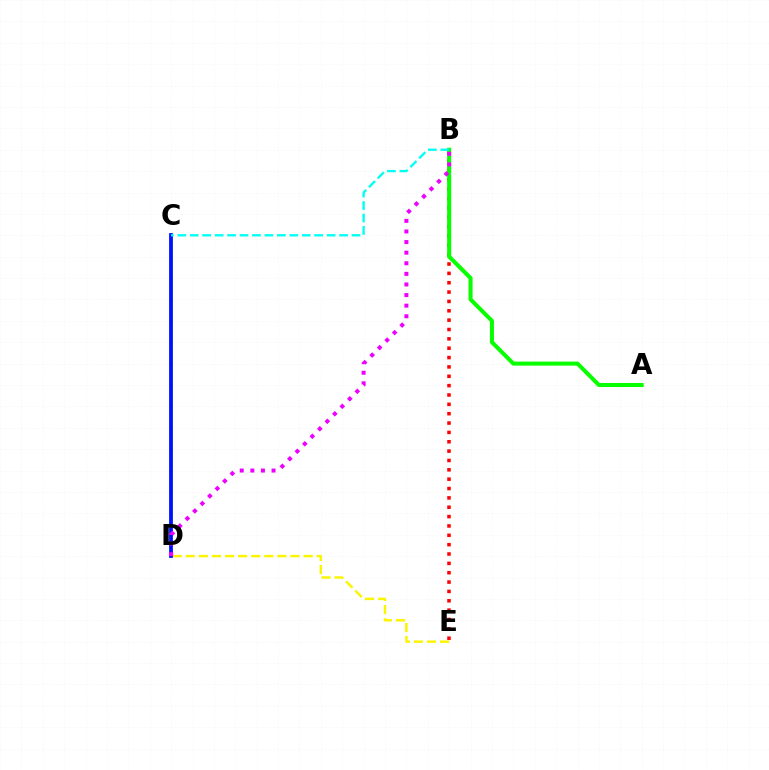{('B', 'E'): [{'color': '#ff0000', 'line_style': 'dotted', 'thickness': 2.54}], ('A', 'B'): [{'color': '#08ff00', 'line_style': 'solid', 'thickness': 2.9}], ('D', 'E'): [{'color': '#fcf500', 'line_style': 'dashed', 'thickness': 1.78}], ('C', 'D'): [{'color': '#0010ff', 'line_style': 'solid', 'thickness': 2.72}], ('B', 'D'): [{'color': '#ee00ff', 'line_style': 'dotted', 'thickness': 2.88}], ('B', 'C'): [{'color': '#00fff6', 'line_style': 'dashed', 'thickness': 1.69}]}